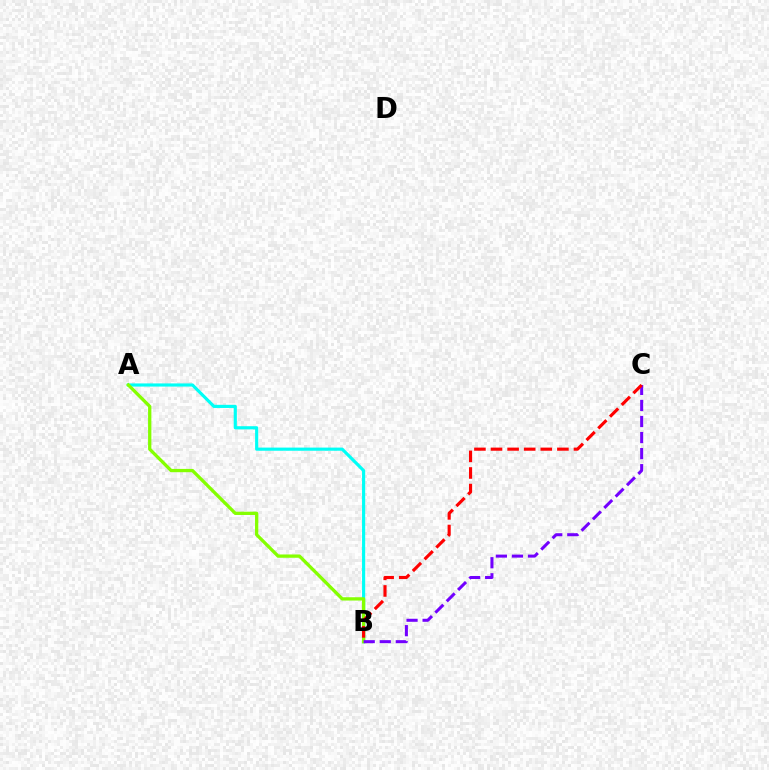{('A', 'B'): [{'color': '#00fff6', 'line_style': 'solid', 'thickness': 2.27}, {'color': '#84ff00', 'line_style': 'solid', 'thickness': 2.37}], ('B', 'C'): [{'color': '#7200ff', 'line_style': 'dashed', 'thickness': 2.18}, {'color': '#ff0000', 'line_style': 'dashed', 'thickness': 2.25}]}